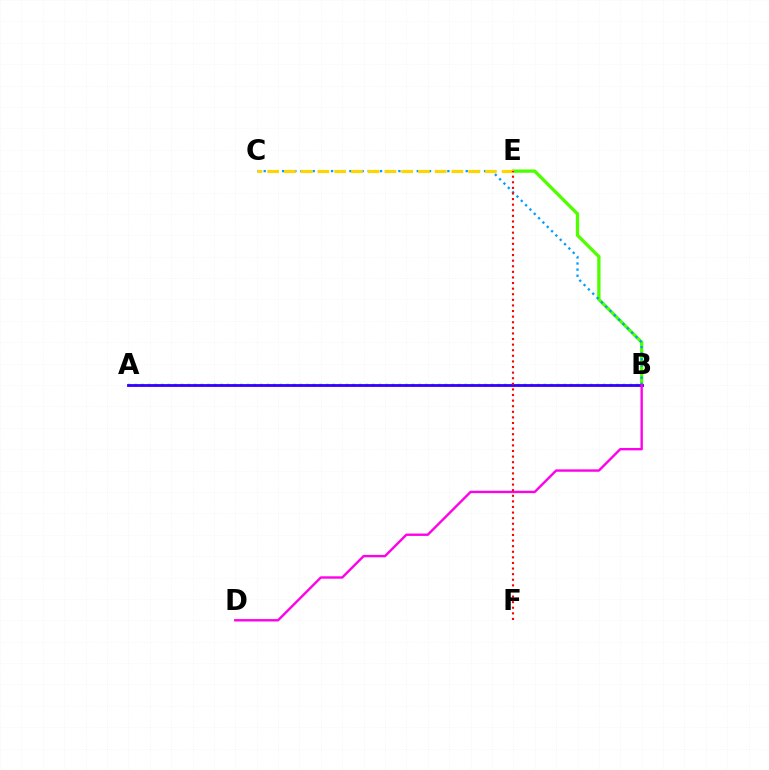{('B', 'E'): [{'color': '#4fff00', 'line_style': 'solid', 'thickness': 2.37}], ('B', 'C'): [{'color': '#009eff', 'line_style': 'dotted', 'thickness': 1.66}], ('A', 'B'): [{'color': '#00ff86', 'line_style': 'dotted', 'thickness': 1.79}, {'color': '#3700ff', 'line_style': 'solid', 'thickness': 2.03}], ('B', 'D'): [{'color': '#ff00ed', 'line_style': 'solid', 'thickness': 1.72}], ('C', 'E'): [{'color': '#ffd500', 'line_style': 'dashed', 'thickness': 2.28}], ('E', 'F'): [{'color': '#ff0000', 'line_style': 'dotted', 'thickness': 1.52}]}